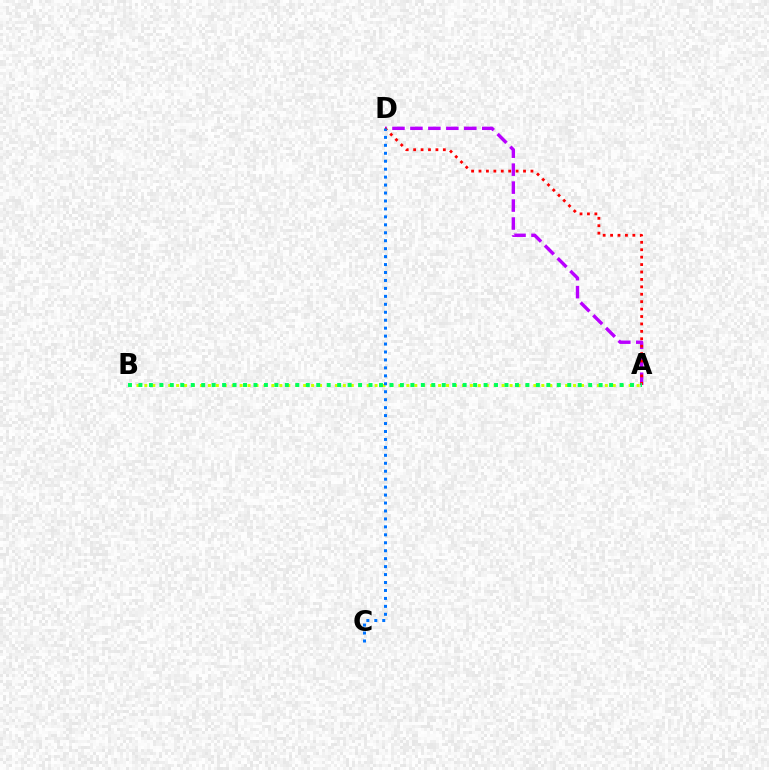{('A', 'D'): [{'color': '#b900ff', 'line_style': 'dashed', 'thickness': 2.44}, {'color': '#ff0000', 'line_style': 'dotted', 'thickness': 2.02}], ('A', 'B'): [{'color': '#d1ff00', 'line_style': 'dotted', 'thickness': 2.16}, {'color': '#00ff5c', 'line_style': 'dotted', 'thickness': 2.84}], ('C', 'D'): [{'color': '#0074ff', 'line_style': 'dotted', 'thickness': 2.16}]}